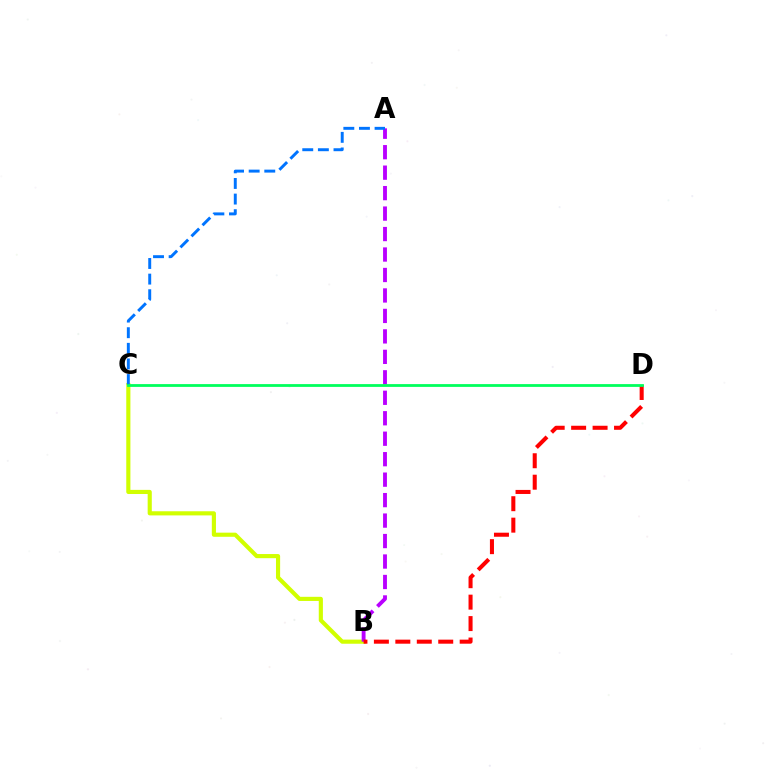{('B', 'C'): [{'color': '#d1ff00', 'line_style': 'solid', 'thickness': 2.98}], ('A', 'B'): [{'color': '#b900ff', 'line_style': 'dashed', 'thickness': 2.78}], ('B', 'D'): [{'color': '#ff0000', 'line_style': 'dashed', 'thickness': 2.91}], ('A', 'C'): [{'color': '#0074ff', 'line_style': 'dashed', 'thickness': 2.12}], ('C', 'D'): [{'color': '#00ff5c', 'line_style': 'solid', 'thickness': 2.01}]}